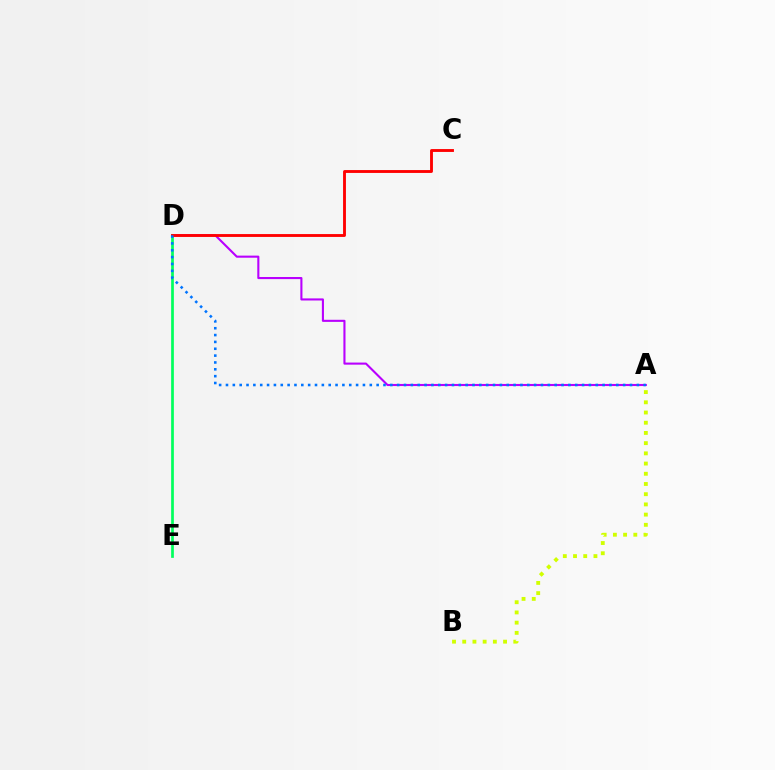{('A', 'B'): [{'color': '#d1ff00', 'line_style': 'dotted', 'thickness': 2.77}], ('A', 'D'): [{'color': '#b900ff', 'line_style': 'solid', 'thickness': 1.51}, {'color': '#0074ff', 'line_style': 'dotted', 'thickness': 1.86}], ('D', 'E'): [{'color': '#00ff5c', 'line_style': 'solid', 'thickness': 1.95}], ('C', 'D'): [{'color': '#ff0000', 'line_style': 'solid', 'thickness': 2.06}]}